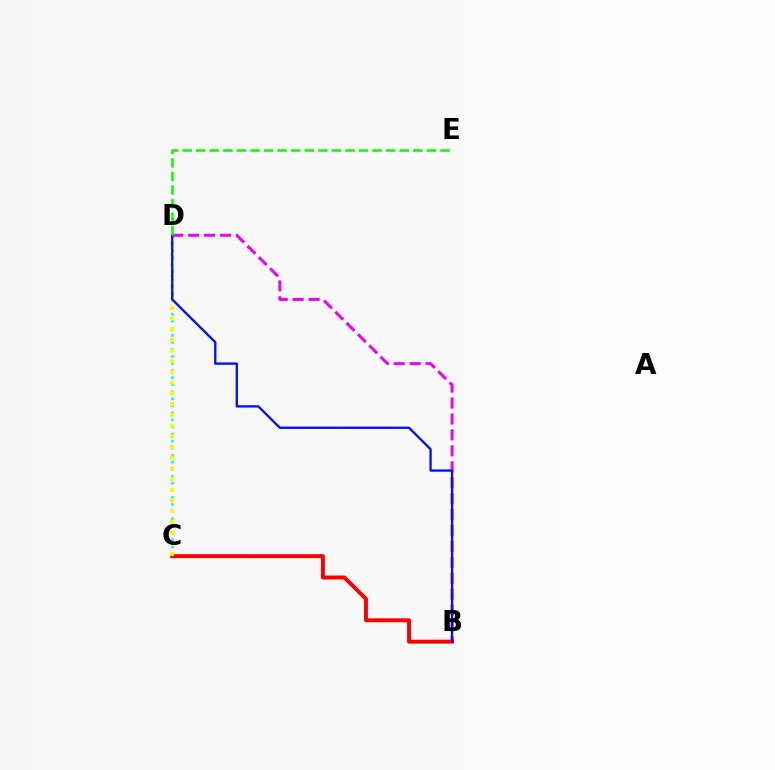{('C', 'D'): [{'color': '#00fff6', 'line_style': 'dotted', 'thickness': 1.91}, {'color': '#fcf500', 'line_style': 'dotted', 'thickness': 2.91}], ('B', 'D'): [{'color': '#ee00ff', 'line_style': 'dashed', 'thickness': 2.17}, {'color': '#0010ff', 'line_style': 'solid', 'thickness': 1.67}], ('B', 'C'): [{'color': '#ff0000', 'line_style': 'solid', 'thickness': 2.82}], ('D', 'E'): [{'color': '#08ff00', 'line_style': 'dashed', 'thickness': 1.84}]}